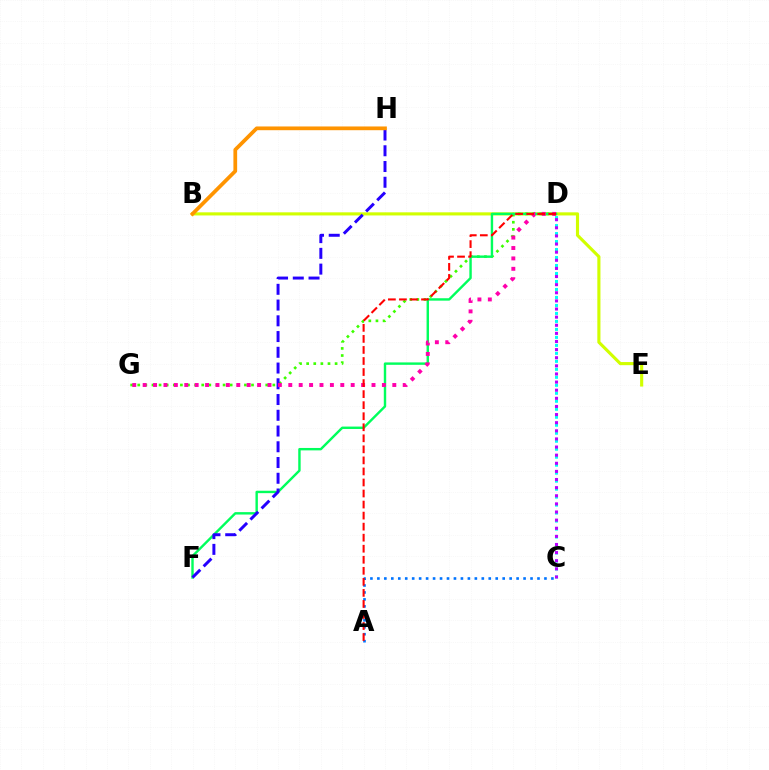{('B', 'E'): [{'color': '#d1ff00', 'line_style': 'solid', 'thickness': 2.25}], ('D', 'G'): [{'color': '#3dff00', 'line_style': 'dotted', 'thickness': 1.93}, {'color': '#ff00ac', 'line_style': 'dotted', 'thickness': 2.83}], ('D', 'F'): [{'color': '#00ff5c', 'line_style': 'solid', 'thickness': 1.74}], ('A', 'C'): [{'color': '#0074ff', 'line_style': 'dotted', 'thickness': 1.89}], ('C', 'D'): [{'color': '#00fff6', 'line_style': 'dotted', 'thickness': 2.17}, {'color': '#b900ff', 'line_style': 'dotted', 'thickness': 2.21}], ('F', 'H'): [{'color': '#2500ff', 'line_style': 'dashed', 'thickness': 2.14}], ('B', 'H'): [{'color': '#ff9400', 'line_style': 'solid', 'thickness': 2.69}], ('A', 'D'): [{'color': '#ff0000', 'line_style': 'dashed', 'thickness': 1.5}]}